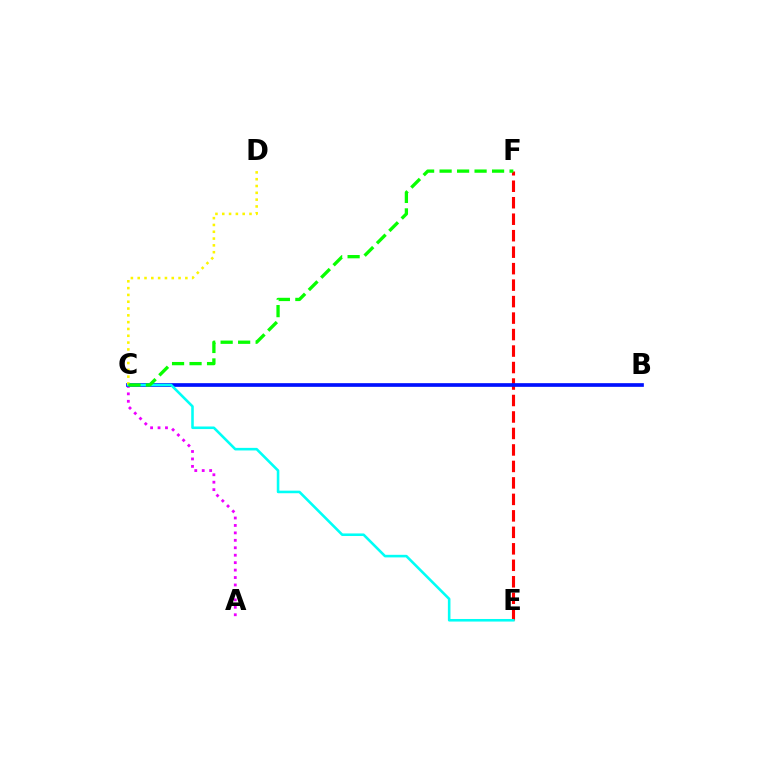{('A', 'C'): [{'color': '#ee00ff', 'line_style': 'dotted', 'thickness': 2.02}], ('E', 'F'): [{'color': '#ff0000', 'line_style': 'dashed', 'thickness': 2.24}], ('B', 'C'): [{'color': '#0010ff', 'line_style': 'solid', 'thickness': 2.65}], ('C', 'E'): [{'color': '#00fff6', 'line_style': 'solid', 'thickness': 1.86}], ('C', 'D'): [{'color': '#fcf500', 'line_style': 'dotted', 'thickness': 1.85}], ('C', 'F'): [{'color': '#08ff00', 'line_style': 'dashed', 'thickness': 2.38}]}